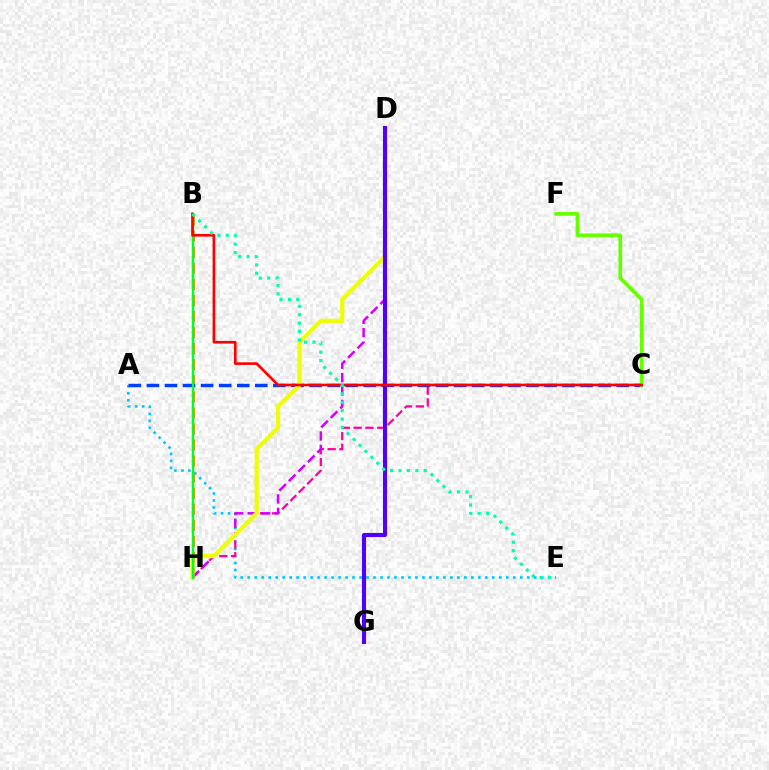{('B', 'H'): [{'color': '#ff8800', 'line_style': 'dashed', 'thickness': 2.18}, {'color': '#00ff27', 'line_style': 'solid', 'thickness': 1.77}], ('A', 'E'): [{'color': '#00c7ff', 'line_style': 'dotted', 'thickness': 1.9}], ('C', 'H'): [{'color': '#ff00a0', 'line_style': 'dashed', 'thickness': 1.61}], ('A', 'C'): [{'color': '#003fff', 'line_style': 'dashed', 'thickness': 2.45}], ('D', 'H'): [{'color': '#d600ff', 'line_style': 'dashed', 'thickness': 1.83}, {'color': '#eeff00', 'line_style': 'solid', 'thickness': 2.98}], ('D', 'G'): [{'color': '#4f00ff', 'line_style': 'solid', 'thickness': 2.95}], ('C', 'F'): [{'color': '#66ff00', 'line_style': 'solid', 'thickness': 2.65}], ('B', 'C'): [{'color': '#ff0000', 'line_style': 'solid', 'thickness': 1.9}], ('B', 'E'): [{'color': '#00ffaf', 'line_style': 'dotted', 'thickness': 2.29}]}